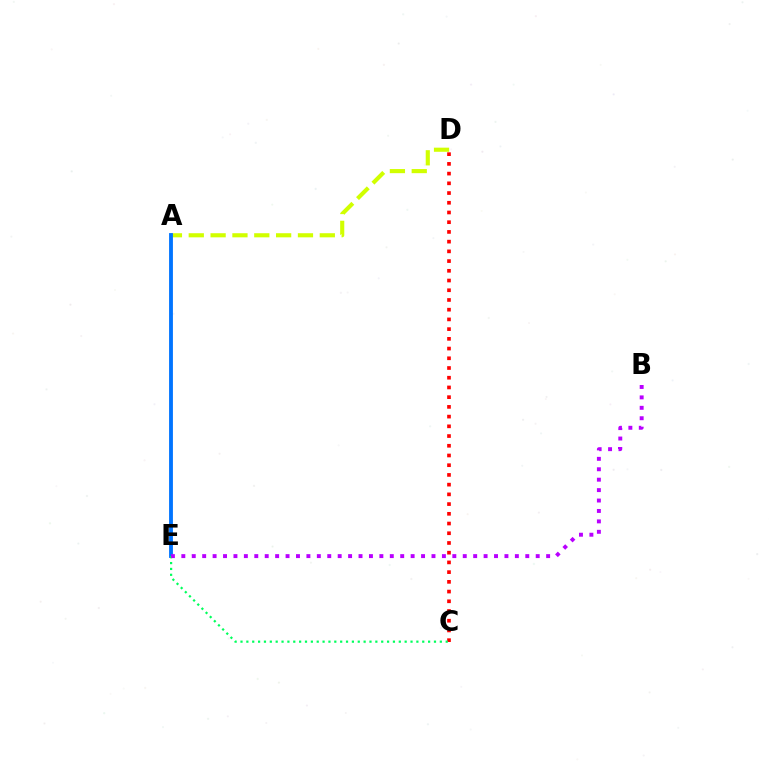{('A', 'D'): [{'color': '#d1ff00', 'line_style': 'dashed', 'thickness': 2.97}], ('C', 'D'): [{'color': '#ff0000', 'line_style': 'dotted', 'thickness': 2.64}], ('A', 'E'): [{'color': '#0074ff', 'line_style': 'solid', 'thickness': 2.76}], ('C', 'E'): [{'color': '#00ff5c', 'line_style': 'dotted', 'thickness': 1.59}], ('B', 'E'): [{'color': '#b900ff', 'line_style': 'dotted', 'thickness': 2.83}]}